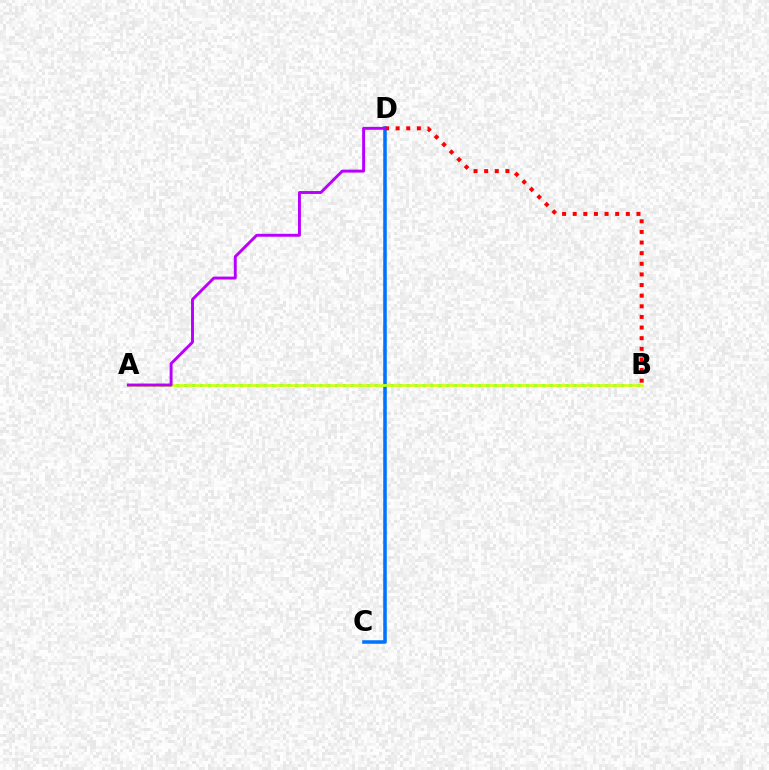{('C', 'D'): [{'color': '#0074ff', 'line_style': 'solid', 'thickness': 2.55}], ('B', 'D'): [{'color': '#ff0000', 'line_style': 'dotted', 'thickness': 2.89}], ('A', 'B'): [{'color': '#00ff5c', 'line_style': 'dotted', 'thickness': 2.16}, {'color': '#d1ff00', 'line_style': 'solid', 'thickness': 1.85}], ('A', 'D'): [{'color': '#b900ff', 'line_style': 'solid', 'thickness': 2.11}]}